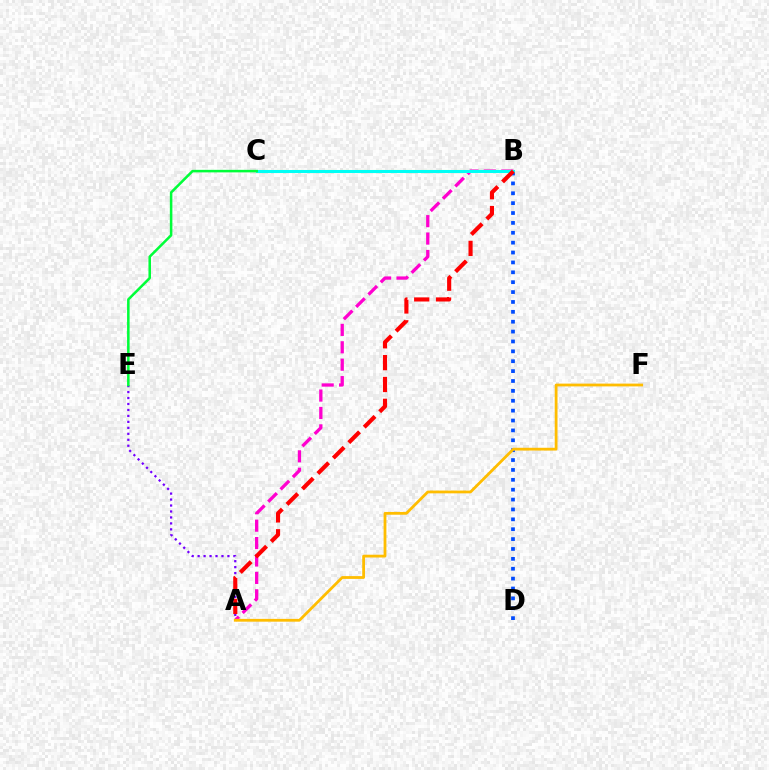{('A', 'B'): [{'color': '#ff00cf', 'line_style': 'dashed', 'thickness': 2.37}, {'color': '#ff0000', 'line_style': 'dashed', 'thickness': 2.97}], ('B', 'C'): [{'color': '#84ff00', 'line_style': 'dashed', 'thickness': 2.2}, {'color': '#00fff6', 'line_style': 'solid', 'thickness': 2.18}], ('A', 'E'): [{'color': '#7200ff', 'line_style': 'dotted', 'thickness': 1.62}], ('B', 'D'): [{'color': '#004bff', 'line_style': 'dotted', 'thickness': 2.68}], ('A', 'F'): [{'color': '#ffbd00', 'line_style': 'solid', 'thickness': 2.01}], ('C', 'E'): [{'color': '#00ff39', 'line_style': 'solid', 'thickness': 1.83}]}